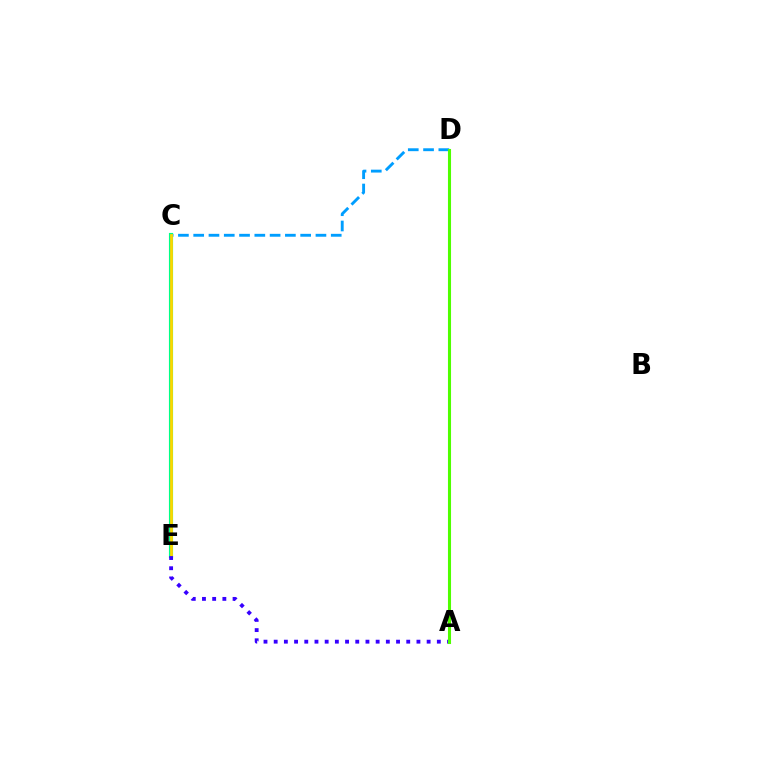{('C', 'D'): [{'color': '#009eff', 'line_style': 'dashed', 'thickness': 2.08}], ('A', 'D'): [{'color': '#ff0000', 'line_style': 'dotted', 'thickness': 2.02}, {'color': '#ff00ed', 'line_style': 'solid', 'thickness': 2.11}, {'color': '#4fff00', 'line_style': 'solid', 'thickness': 2.21}], ('C', 'E'): [{'color': '#00ff86', 'line_style': 'solid', 'thickness': 2.98}, {'color': '#ffd500', 'line_style': 'solid', 'thickness': 1.98}], ('A', 'E'): [{'color': '#3700ff', 'line_style': 'dotted', 'thickness': 2.77}]}